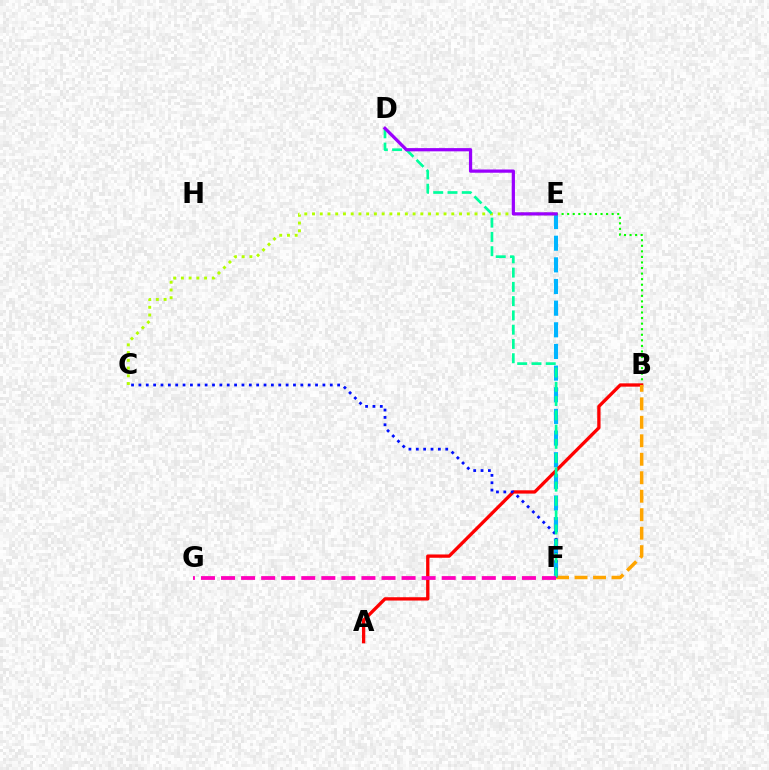{('E', 'F'): [{'color': '#00b5ff', 'line_style': 'dashed', 'thickness': 2.94}], ('C', 'E'): [{'color': '#b3ff00', 'line_style': 'dotted', 'thickness': 2.1}], ('B', 'E'): [{'color': '#08ff00', 'line_style': 'dotted', 'thickness': 1.51}], ('A', 'B'): [{'color': '#ff0000', 'line_style': 'solid', 'thickness': 2.38}], ('B', 'F'): [{'color': '#ffa500', 'line_style': 'dashed', 'thickness': 2.51}], ('C', 'F'): [{'color': '#0010ff', 'line_style': 'dotted', 'thickness': 2.0}], ('D', 'F'): [{'color': '#00ff9d', 'line_style': 'dashed', 'thickness': 1.94}], ('F', 'G'): [{'color': '#ff00bd', 'line_style': 'dashed', 'thickness': 2.73}], ('D', 'E'): [{'color': '#9b00ff', 'line_style': 'solid', 'thickness': 2.33}]}